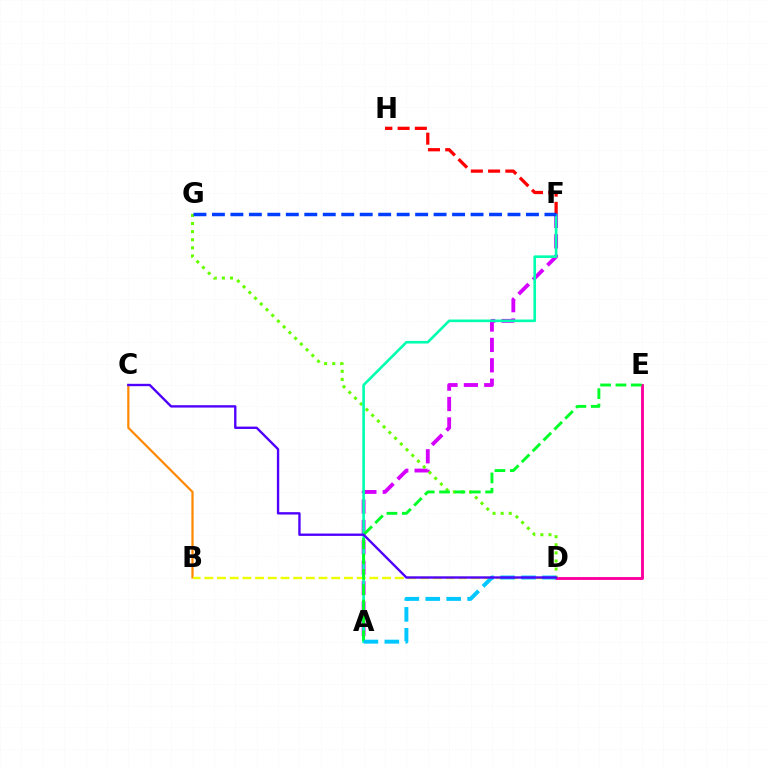{('A', 'F'): [{'color': '#d600ff', 'line_style': 'dashed', 'thickness': 2.77}, {'color': '#00ffaf', 'line_style': 'solid', 'thickness': 1.89}], ('B', 'C'): [{'color': '#ff8800', 'line_style': 'solid', 'thickness': 1.6}], ('D', 'E'): [{'color': '#ff00a0', 'line_style': 'solid', 'thickness': 2.07}], ('D', 'G'): [{'color': '#66ff00', 'line_style': 'dotted', 'thickness': 2.2}], ('B', 'D'): [{'color': '#eeff00', 'line_style': 'dashed', 'thickness': 1.72}], ('F', 'H'): [{'color': '#ff0000', 'line_style': 'dashed', 'thickness': 2.34}], ('A', 'E'): [{'color': '#00ff27', 'line_style': 'dashed', 'thickness': 2.09}], ('F', 'G'): [{'color': '#003fff', 'line_style': 'dashed', 'thickness': 2.51}], ('A', 'D'): [{'color': '#00c7ff', 'line_style': 'dashed', 'thickness': 2.84}], ('C', 'D'): [{'color': '#4f00ff', 'line_style': 'solid', 'thickness': 1.7}]}